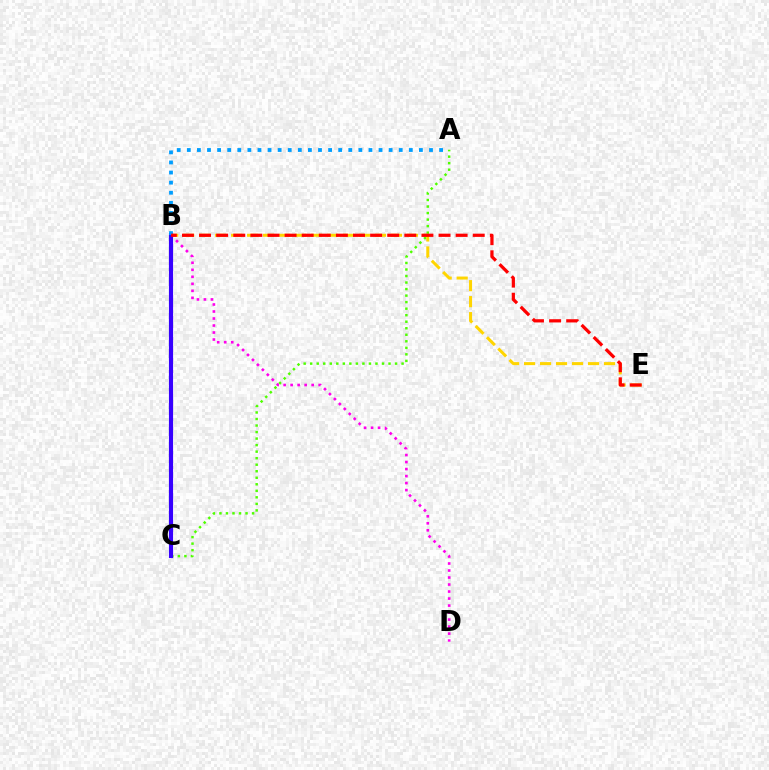{('A', 'C'): [{'color': '#4fff00', 'line_style': 'dotted', 'thickness': 1.77}], ('B', 'D'): [{'color': '#ff00ed', 'line_style': 'dotted', 'thickness': 1.9}], ('B', 'E'): [{'color': '#ffd500', 'line_style': 'dashed', 'thickness': 2.17}, {'color': '#ff0000', 'line_style': 'dashed', 'thickness': 2.32}], ('B', 'C'): [{'color': '#00ff86', 'line_style': 'dotted', 'thickness': 2.93}, {'color': '#3700ff', 'line_style': 'solid', 'thickness': 2.98}], ('A', 'B'): [{'color': '#009eff', 'line_style': 'dotted', 'thickness': 2.74}]}